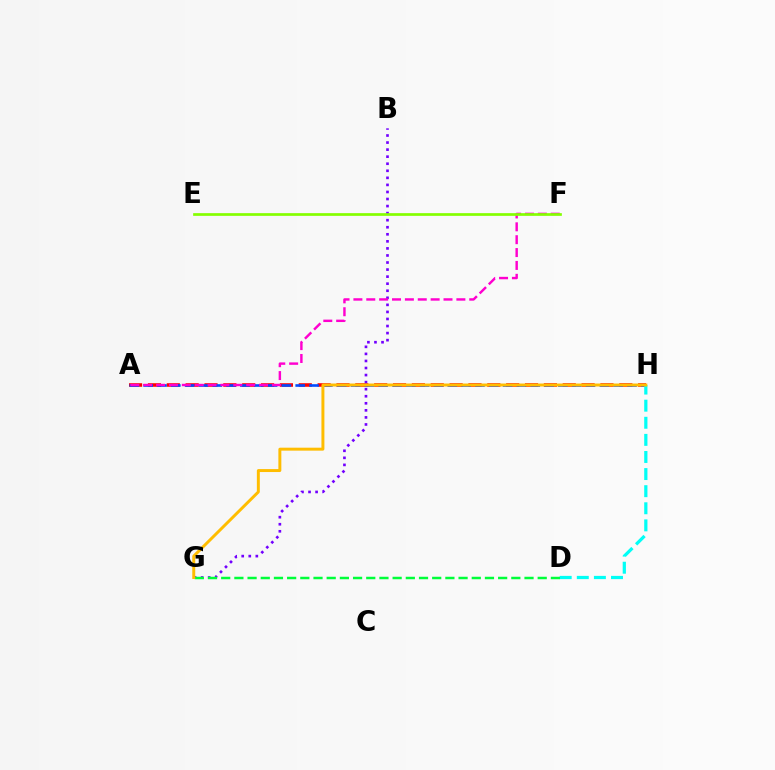{('A', 'H'): [{'color': '#ff0000', 'line_style': 'dashed', 'thickness': 2.56}, {'color': '#004bff', 'line_style': 'dashed', 'thickness': 1.88}], ('B', 'G'): [{'color': '#7200ff', 'line_style': 'dotted', 'thickness': 1.92}], ('D', 'H'): [{'color': '#00fff6', 'line_style': 'dashed', 'thickness': 2.32}], ('D', 'G'): [{'color': '#00ff39', 'line_style': 'dashed', 'thickness': 1.79}], ('A', 'F'): [{'color': '#ff00cf', 'line_style': 'dashed', 'thickness': 1.75}], ('G', 'H'): [{'color': '#ffbd00', 'line_style': 'solid', 'thickness': 2.13}], ('E', 'F'): [{'color': '#84ff00', 'line_style': 'solid', 'thickness': 1.94}]}